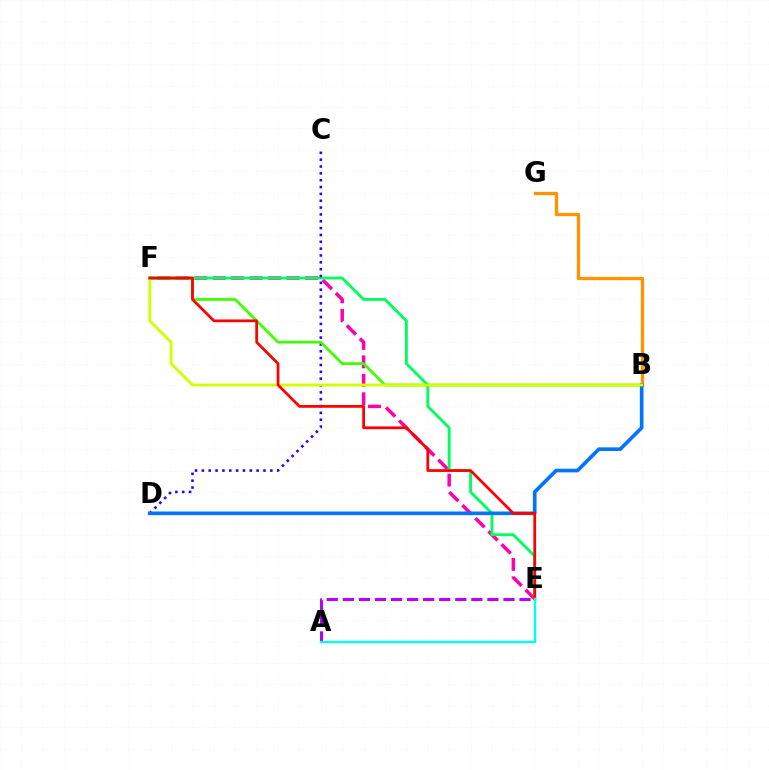{('A', 'E'): [{'color': '#b900ff', 'line_style': 'dashed', 'thickness': 2.18}, {'color': '#00fff6', 'line_style': 'solid', 'thickness': 1.7}], ('E', 'F'): [{'color': '#ff00ac', 'line_style': 'dashed', 'thickness': 2.51}, {'color': '#00ff5c', 'line_style': 'solid', 'thickness': 2.04}, {'color': '#ff0000', 'line_style': 'solid', 'thickness': 1.98}], ('B', 'G'): [{'color': '#ff9400', 'line_style': 'solid', 'thickness': 2.39}], ('C', 'D'): [{'color': '#2500ff', 'line_style': 'dotted', 'thickness': 1.86}], ('B', 'F'): [{'color': '#3dff00', 'line_style': 'solid', 'thickness': 1.97}, {'color': '#d1ff00', 'line_style': 'solid', 'thickness': 2.05}], ('B', 'D'): [{'color': '#0074ff', 'line_style': 'solid', 'thickness': 2.63}]}